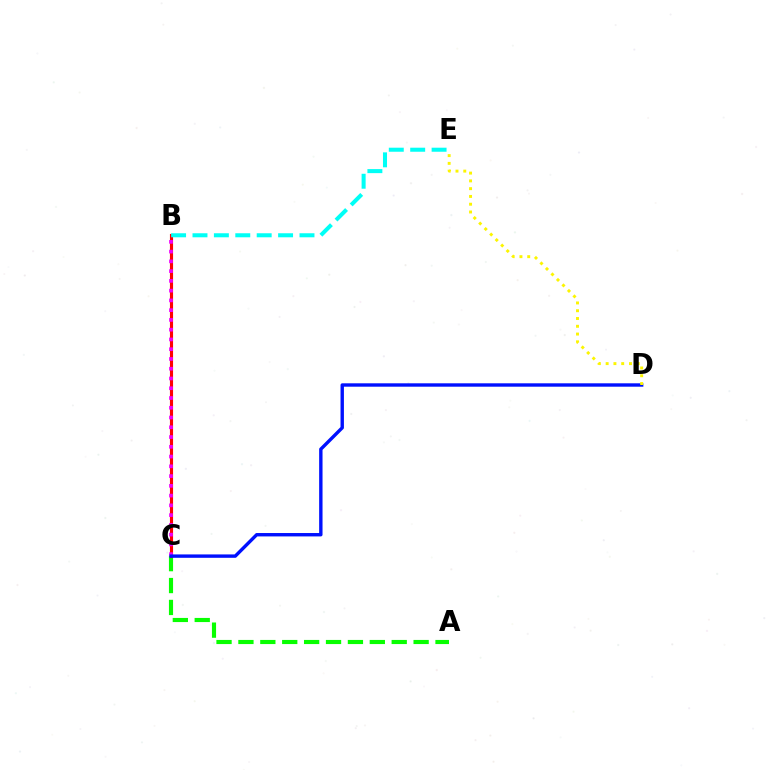{('A', 'C'): [{'color': '#08ff00', 'line_style': 'dashed', 'thickness': 2.97}], ('B', 'C'): [{'color': '#ff0000', 'line_style': 'solid', 'thickness': 2.25}, {'color': '#ee00ff', 'line_style': 'dotted', 'thickness': 2.65}], ('C', 'D'): [{'color': '#0010ff', 'line_style': 'solid', 'thickness': 2.44}], ('D', 'E'): [{'color': '#fcf500', 'line_style': 'dotted', 'thickness': 2.11}], ('B', 'E'): [{'color': '#00fff6', 'line_style': 'dashed', 'thickness': 2.91}]}